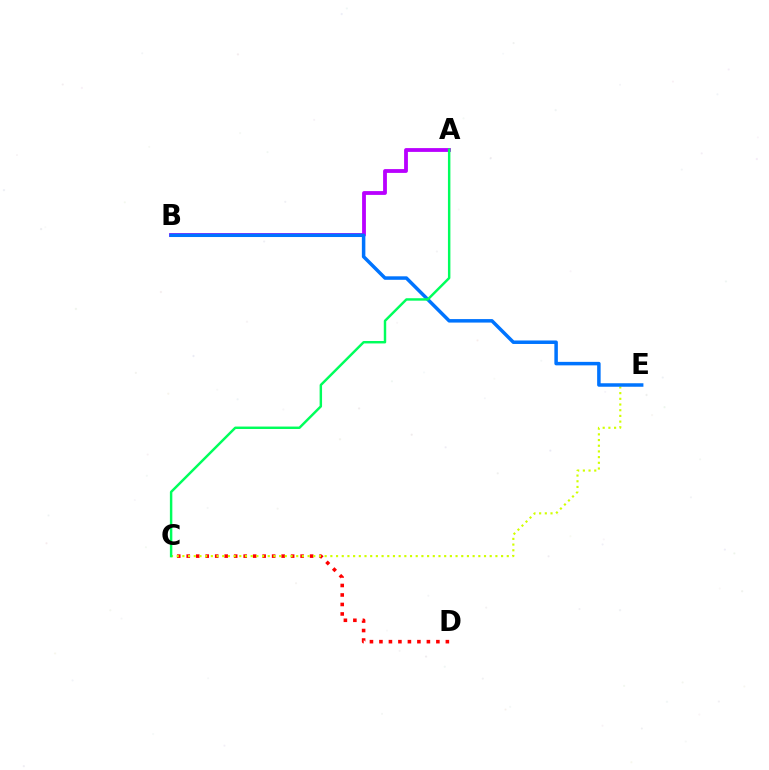{('C', 'D'): [{'color': '#ff0000', 'line_style': 'dotted', 'thickness': 2.58}], ('A', 'B'): [{'color': '#b900ff', 'line_style': 'solid', 'thickness': 2.74}], ('C', 'E'): [{'color': '#d1ff00', 'line_style': 'dotted', 'thickness': 1.55}], ('B', 'E'): [{'color': '#0074ff', 'line_style': 'solid', 'thickness': 2.51}], ('A', 'C'): [{'color': '#00ff5c', 'line_style': 'solid', 'thickness': 1.76}]}